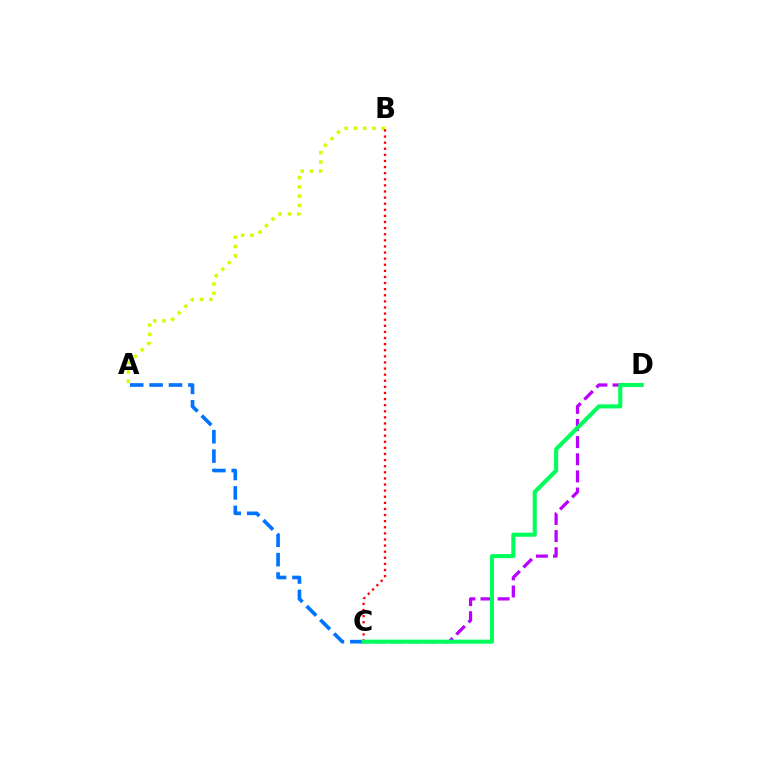{('C', 'D'): [{'color': '#b900ff', 'line_style': 'dashed', 'thickness': 2.33}, {'color': '#00ff5c', 'line_style': 'solid', 'thickness': 2.93}], ('A', 'C'): [{'color': '#0074ff', 'line_style': 'dashed', 'thickness': 2.63}], ('A', 'B'): [{'color': '#d1ff00', 'line_style': 'dotted', 'thickness': 2.52}], ('B', 'C'): [{'color': '#ff0000', 'line_style': 'dotted', 'thickness': 1.66}]}